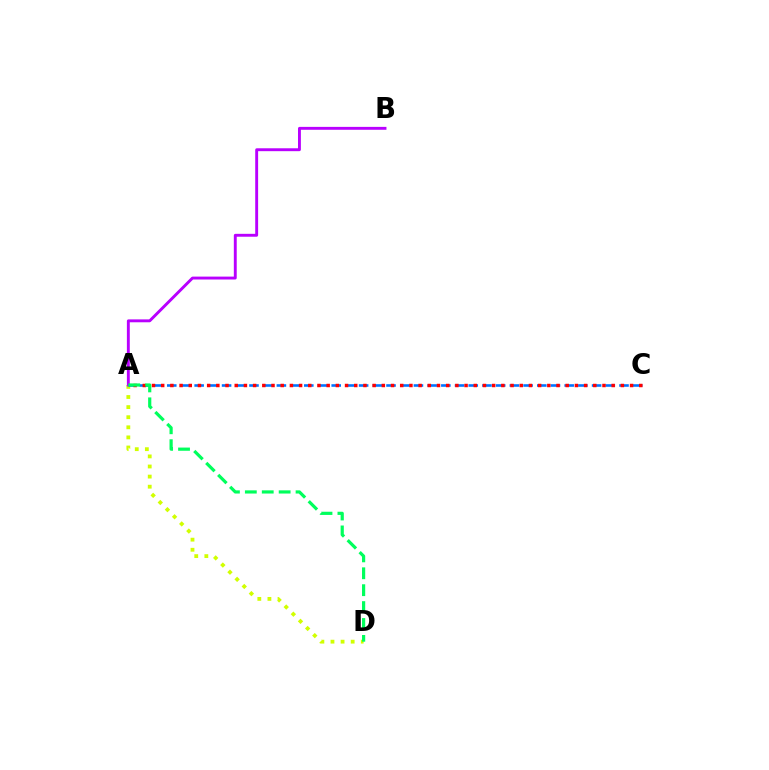{('A', 'D'): [{'color': '#d1ff00', 'line_style': 'dotted', 'thickness': 2.74}, {'color': '#00ff5c', 'line_style': 'dashed', 'thickness': 2.3}], ('A', 'B'): [{'color': '#b900ff', 'line_style': 'solid', 'thickness': 2.09}], ('A', 'C'): [{'color': '#0074ff', 'line_style': 'dashed', 'thickness': 1.86}, {'color': '#ff0000', 'line_style': 'dotted', 'thickness': 2.5}]}